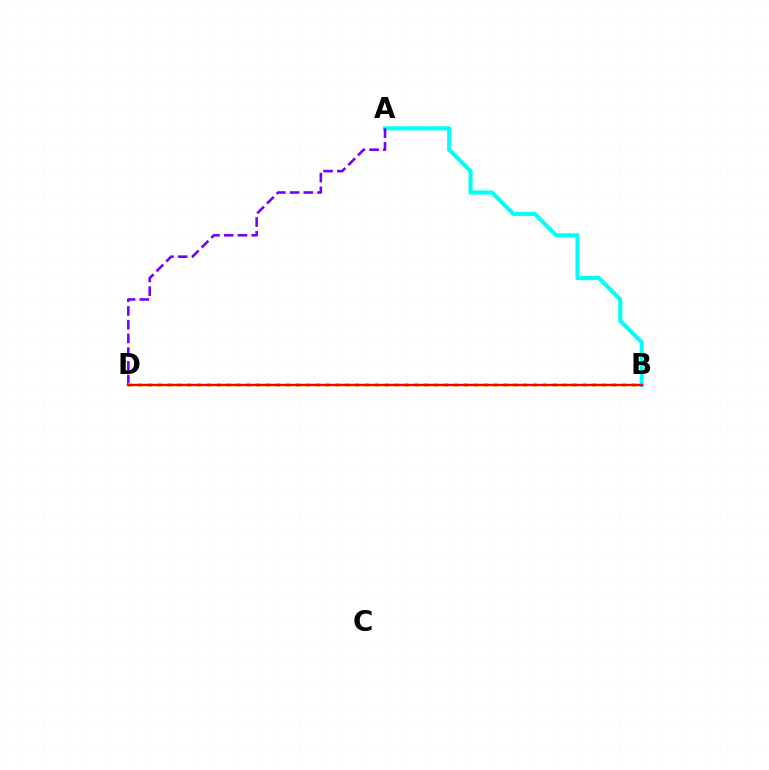{('A', 'B'): [{'color': '#00fff6', 'line_style': 'solid', 'thickness': 2.94}], ('A', 'D'): [{'color': '#7200ff', 'line_style': 'dashed', 'thickness': 1.86}], ('B', 'D'): [{'color': '#84ff00', 'line_style': 'dotted', 'thickness': 2.69}, {'color': '#ff0000', 'line_style': 'solid', 'thickness': 1.74}]}